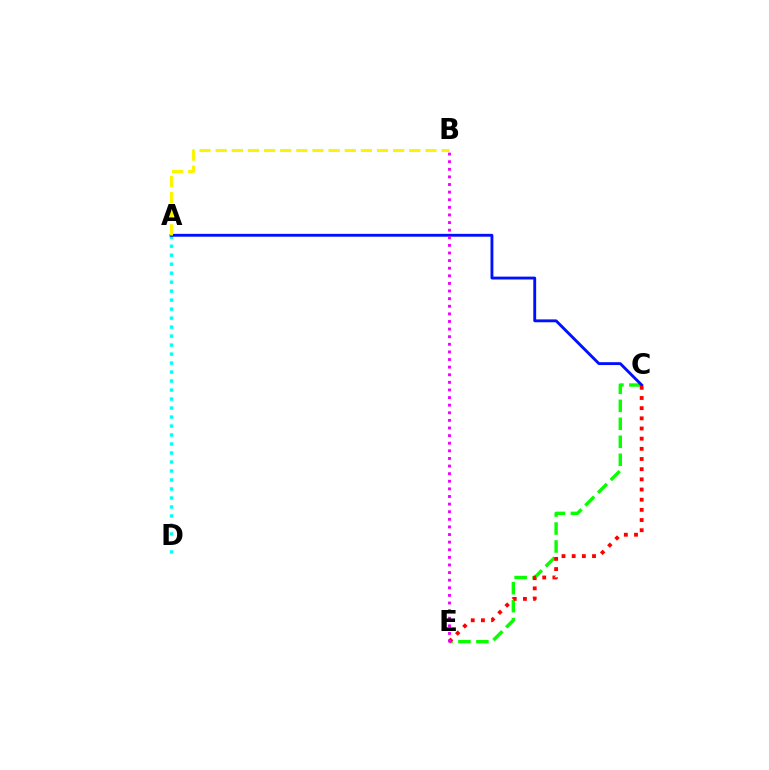{('C', 'E'): [{'color': '#08ff00', 'line_style': 'dashed', 'thickness': 2.44}, {'color': '#ff0000', 'line_style': 'dotted', 'thickness': 2.76}], ('A', 'D'): [{'color': '#00fff6', 'line_style': 'dotted', 'thickness': 2.44}], ('A', 'C'): [{'color': '#0010ff', 'line_style': 'solid', 'thickness': 2.06}], ('A', 'B'): [{'color': '#fcf500', 'line_style': 'dashed', 'thickness': 2.19}], ('B', 'E'): [{'color': '#ee00ff', 'line_style': 'dotted', 'thickness': 2.07}]}